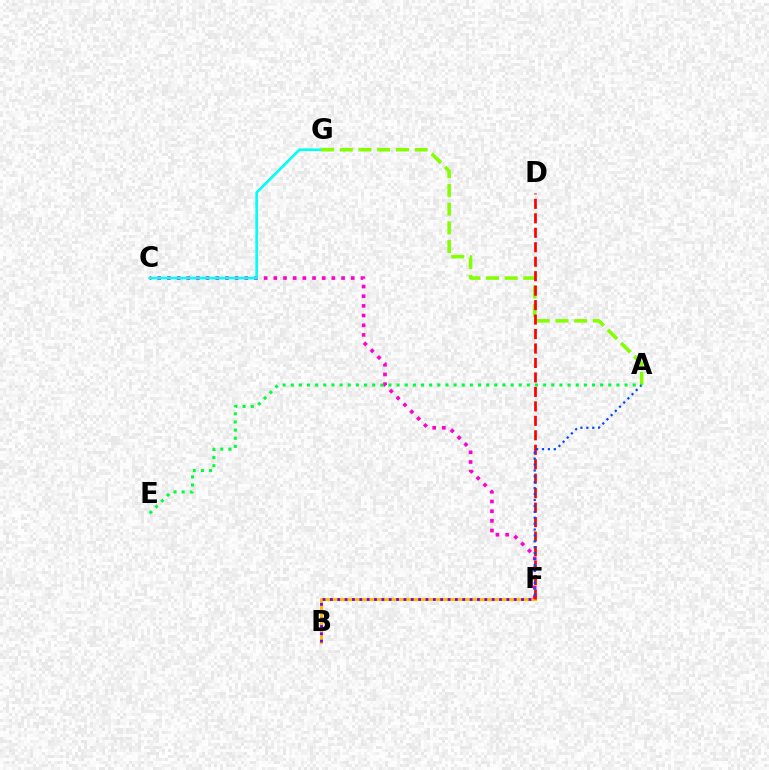{('B', 'F'): [{'color': '#ffbd00', 'line_style': 'solid', 'thickness': 2.23}, {'color': '#7200ff', 'line_style': 'dotted', 'thickness': 2.0}], ('C', 'F'): [{'color': '#ff00cf', 'line_style': 'dotted', 'thickness': 2.63}], ('C', 'G'): [{'color': '#00fff6', 'line_style': 'solid', 'thickness': 1.89}], ('A', 'G'): [{'color': '#84ff00', 'line_style': 'dashed', 'thickness': 2.54}], ('D', 'F'): [{'color': '#ff0000', 'line_style': 'dashed', 'thickness': 1.97}], ('A', 'F'): [{'color': '#004bff', 'line_style': 'dotted', 'thickness': 1.61}], ('A', 'E'): [{'color': '#00ff39', 'line_style': 'dotted', 'thickness': 2.21}]}